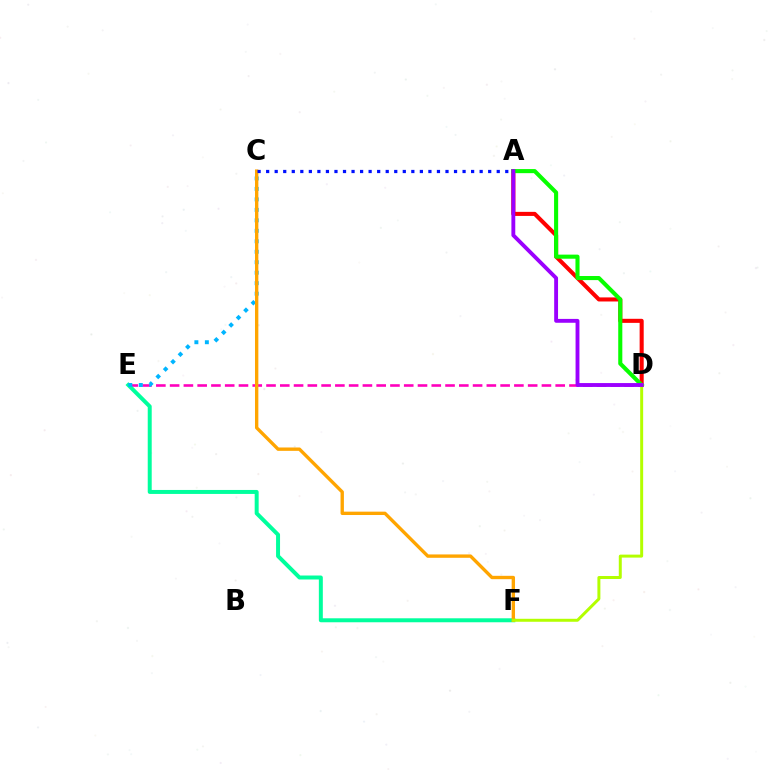{('D', 'E'): [{'color': '#ff00bd', 'line_style': 'dashed', 'thickness': 1.87}], ('E', 'F'): [{'color': '#00ff9d', 'line_style': 'solid', 'thickness': 2.86}], ('A', 'D'): [{'color': '#ff0000', 'line_style': 'solid', 'thickness': 2.93}, {'color': '#08ff00', 'line_style': 'solid', 'thickness': 2.94}, {'color': '#9b00ff', 'line_style': 'solid', 'thickness': 2.78}], ('C', 'E'): [{'color': '#00b5ff', 'line_style': 'dotted', 'thickness': 2.85}], ('C', 'F'): [{'color': '#ffa500', 'line_style': 'solid', 'thickness': 2.42}], ('D', 'F'): [{'color': '#b3ff00', 'line_style': 'solid', 'thickness': 2.14}], ('A', 'C'): [{'color': '#0010ff', 'line_style': 'dotted', 'thickness': 2.32}]}